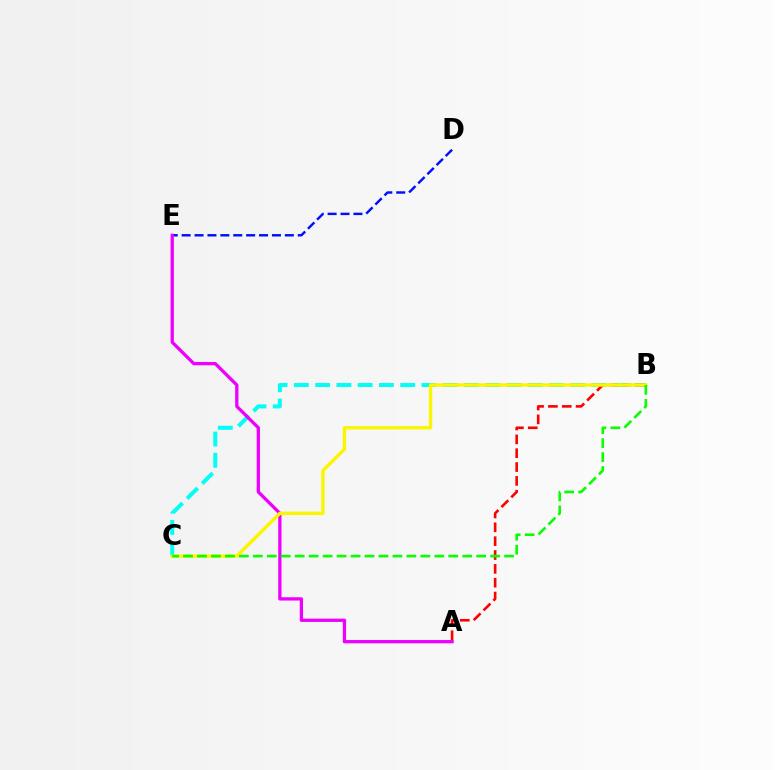{('B', 'C'): [{'color': '#00fff6', 'line_style': 'dashed', 'thickness': 2.89}, {'color': '#fcf500', 'line_style': 'solid', 'thickness': 2.45}, {'color': '#08ff00', 'line_style': 'dashed', 'thickness': 1.9}], ('A', 'B'): [{'color': '#ff0000', 'line_style': 'dashed', 'thickness': 1.88}], ('D', 'E'): [{'color': '#0010ff', 'line_style': 'dashed', 'thickness': 1.75}], ('A', 'E'): [{'color': '#ee00ff', 'line_style': 'solid', 'thickness': 2.37}]}